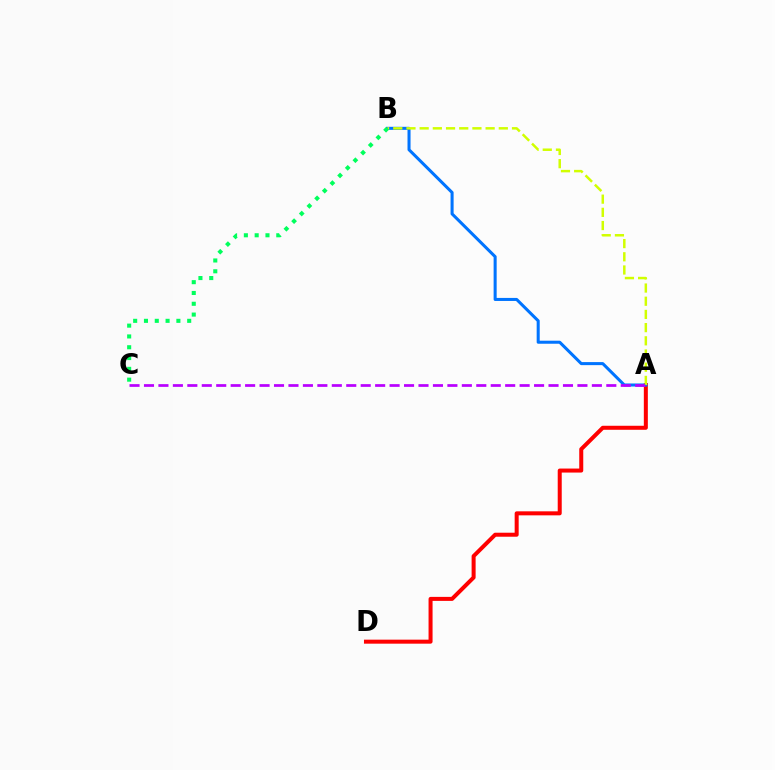{('A', 'D'): [{'color': '#ff0000', 'line_style': 'solid', 'thickness': 2.89}], ('A', 'B'): [{'color': '#0074ff', 'line_style': 'solid', 'thickness': 2.19}, {'color': '#d1ff00', 'line_style': 'dashed', 'thickness': 1.79}], ('B', 'C'): [{'color': '#00ff5c', 'line_style': 'dotted', 'thickness': 2.94}], ('A', 'C'): [{'color': '#b900ff', 'line_style': 'dashed', 'thickness': 1.96}]}